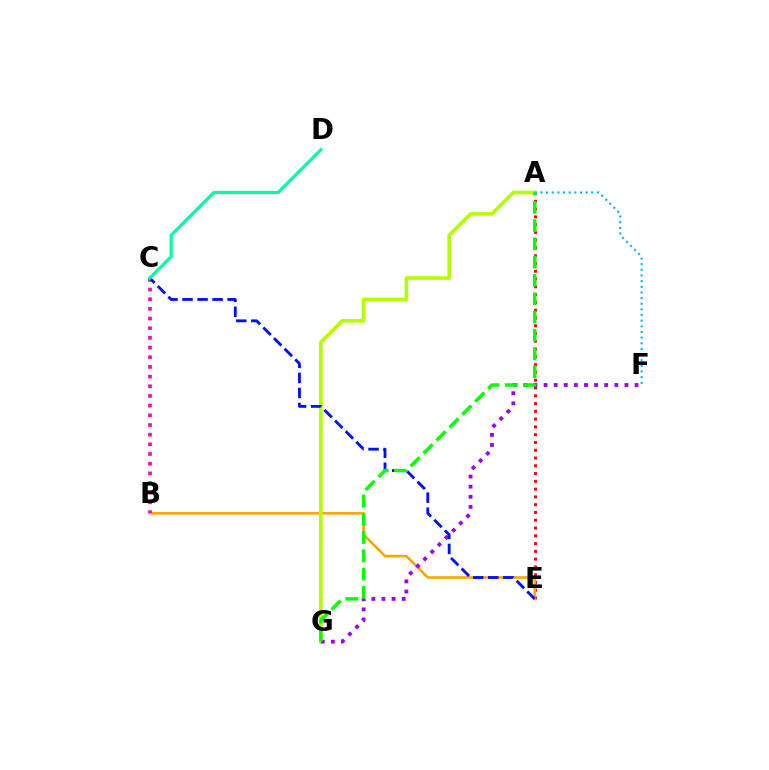{('A', 'E'): [{'color': '#ff0000', 'line_style': 'dotted', 'thickness': 2.11}], ('B', 'E'): [{'color': '#ffa500', 'line_style': 'solid', 'thickness': 1.88}], ('A', 'G'): [{'color': '#b3ff00', 'line_style': 'solid', 'thickness': 2.61}, {'color': '#08ff00', 'line_style': 'dashed', 'thickness': 2.48}], ('B', 'C'): [{'color': '#ff00bd', 'line_style': 'dotted', 'thickness': 2.63}], ('A', 'F'): [{'color': '#00b5ff', 'line_style': 'dotted', 'thickness': 1.53}], ('F', 'G'): [{'color': '#9b00ff', 'line_style': 'dotted', 'thickness': 2.75}], ('C', 'E'): [{'color': '#0010ff', 'line_style': 'dashed', 'thickness': 2.04}], ('C', 'D'): [{'color': '#00ff9d', 'line_style': 'solid', 'thickness': 2.27}]}